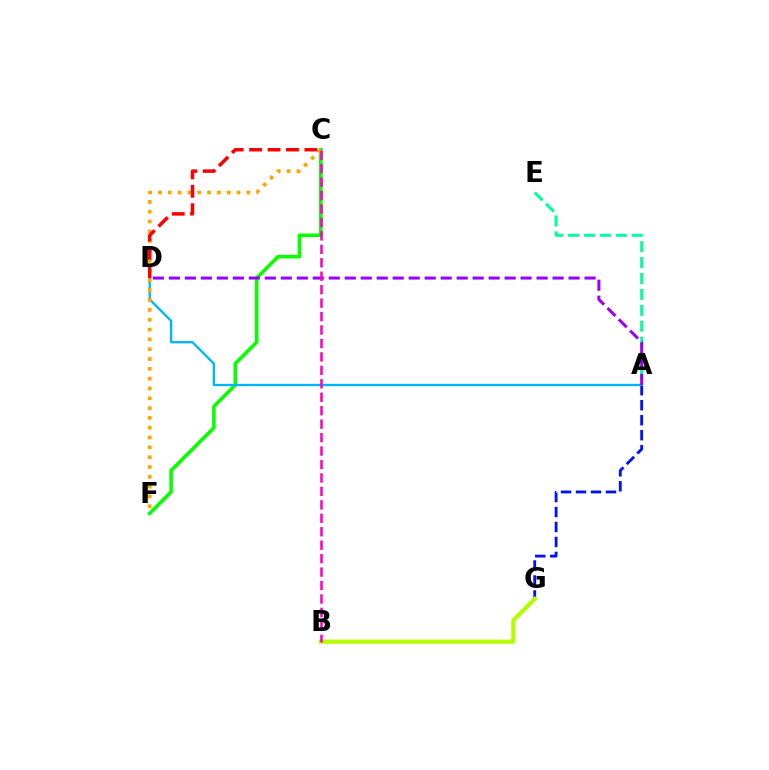{('A', 'E'): [{'color': '#00ff9d', 'line_style': 'dashed', 'thickness': 2.16}], ('C', 'F'): [{'color': '#08ff00', 'line_style': 'solid', 'thickness': 2.6}, {'color': '#ffa500', 'line_style': 'dotted', 'thickness': 2.67}], ('A', 'G'): [{'color': '#0010ff', 'line_style': 'dashed', 'thickness': 2.04}], ('A', 'D'): [{'color': '#00b5ff', 'line_style': 'solid', 'thickness': 1.68}, {'color': '#9b00ff', 'line_style': 'dashed', 'thickness': 2.17}], ('C', 'D'): [{'color': '#ff0000', 'line_style': 'dashed', 'thickness': 2.5}], ('B', 'G'): [{'color': '#b3ff00', 'line_style': 'solid', 'thickness': 2.98}], ('B', 'C'): [{'color': '#ff00bd', 'line_style': 'dashed', 'thickness': 1.83}]}